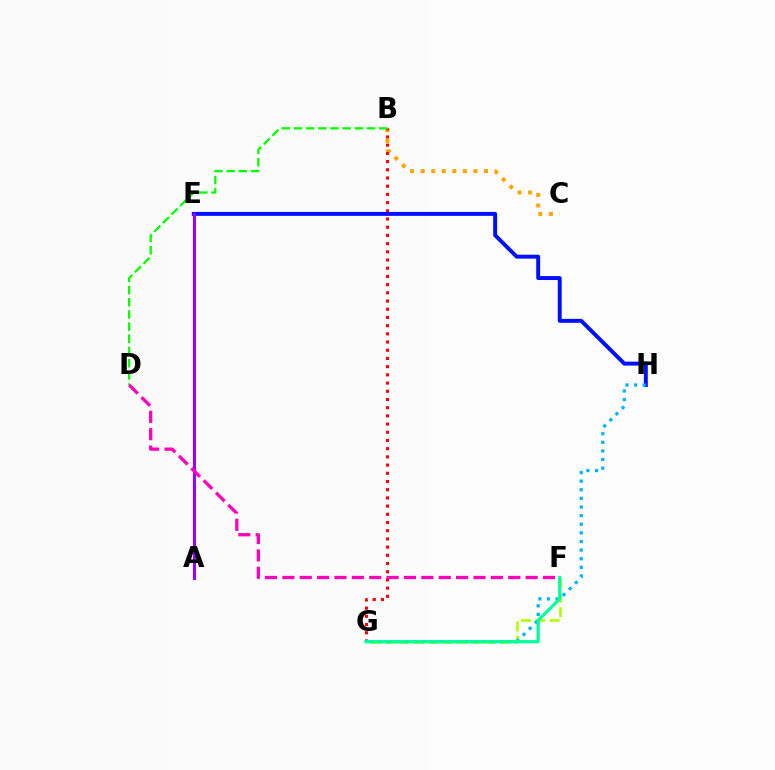{('B', 'C'): [{'color': '#ffa500', 'line_style': 'dotted', 'thickness': 2.87}], ('B', 'G'): [{'color': '#ff0000', 'line_style': 'dotted', 'thickness': 2.23}], ('E', 'H'): [{'color': '#0010ff', 'line_style': 'solid', 'thickness': 2.83}], ('F', 'G'): [{'color': '#b3ff00', 'line_style': 'dashed', 'thickness': 1.95}, {'color': '#00ff9d', 'line_style': 'solid', 'thickness': 2.32}], ('G', 'H'): [{'color': '#00b5ff', 'line_style': 'dotted', 'thickness': 2.34}], ('A', 'E'): [{'color': '#9b00ff', 'line_style': 'solid', 'thickness': 2.21}], ('B', 'D'): [{'color': '#08ff00', 'line_style': 'dashed', 'thickness': 1.66}], ('D', 'F'): [{'color': '#ff00bd', 'line_style': 'dashed', 'thickness': 2.36}]}